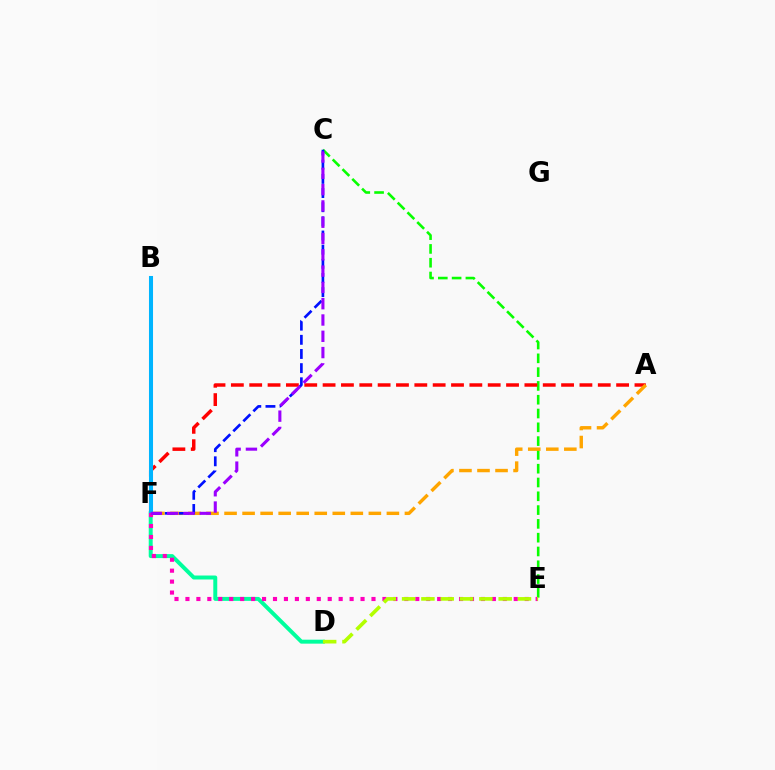{('D', 'F'): [{'color': '#00ff9d', 'line_style': 'solid', 'thickness': 2.85}], ('C', 'E'): [{'color': '#08ff00', 'line_style': 'dashed', 'thickness': 1.87}], ('A', 'F'): [{'color': '#ff0000', 'line_style': 'dashed', 'thickness': 2.49}, {'color': '#ffa500', 'line_style': 'dashed', 'thickness': 2.45}], ('C', 'F'): [{'color': '#0010ff', 'line_style': 'dashed', 'thickness': 1.92}, {'color': '#9b00ff', 'line_style': 'dashed', 'thickness': 2.21}], ('B', 'F'): [{'color': '#00b5ff', 'line_style': 'solid', 'thickness': 2.92}], ('E', 'F'): [{'color': '#ff00bd', 'line_style': 'dotted', 'thickness': 2.97}], ('D', 'E'): [{'color': '#b3ff00', 'line_style': 'dashed', 'thickness': 2.62}]}